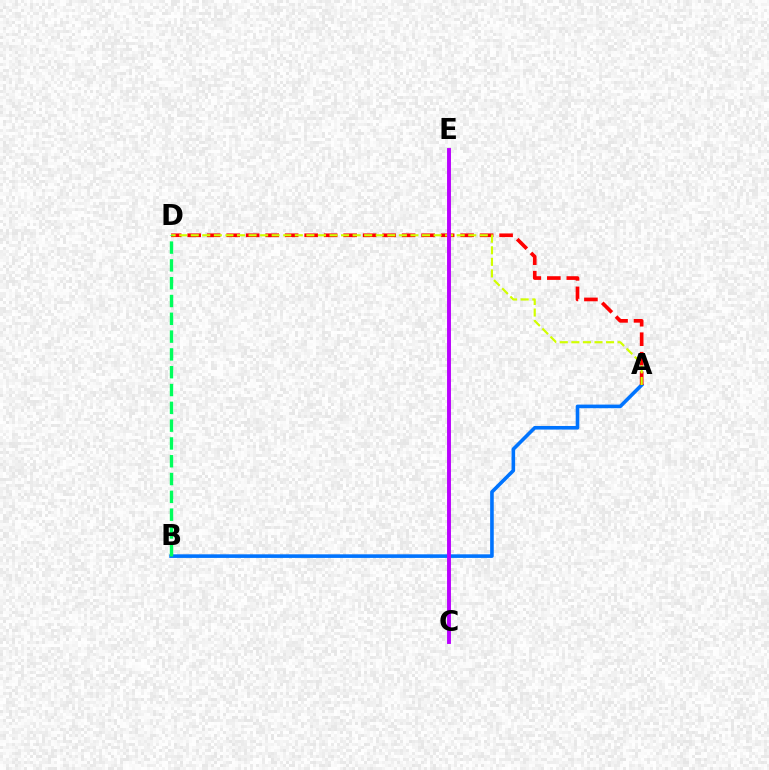{('A', 'B'): [{'color': '#0074ff', 'line_style': 'solid', 'thickness': 2.59}], ('A', 'D'): [{'color': '#ff0000', 'line_style': 'dashed', 'thickness': 2.65}, {'color': '#d1ff00', 'line_style': 'dashed', 'thickness': 1.57}], ('C', 'E'): [{'color': '#b900ff', 'line_style': 'solid', 'thickness': 2.81}], ('B', 'D'): [{'color': '#00ff5c', 'line_style': 'dashed', 'thickness': 2.42}]}